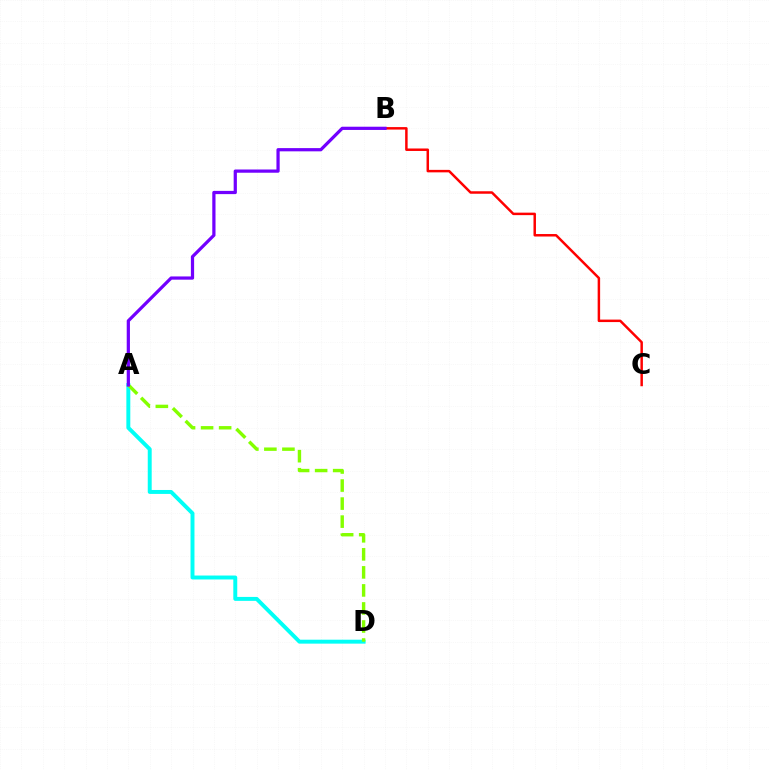{('A', 'D'): [{'color': '#00fff6', 'line_style': 'solid', 'thickness': 2.84}, {'color': '#84ff00', 'line_style': 'dashed', 'thickness': 2.45}], ('B', 'C'): [{'color': '#ff0000', 'line_style': 'solid', 'thickness': 1.79}], ('A', 'B'): [{'color': '#7200ff', 'line_style': 'solid', 'thickness': 2.32}]}